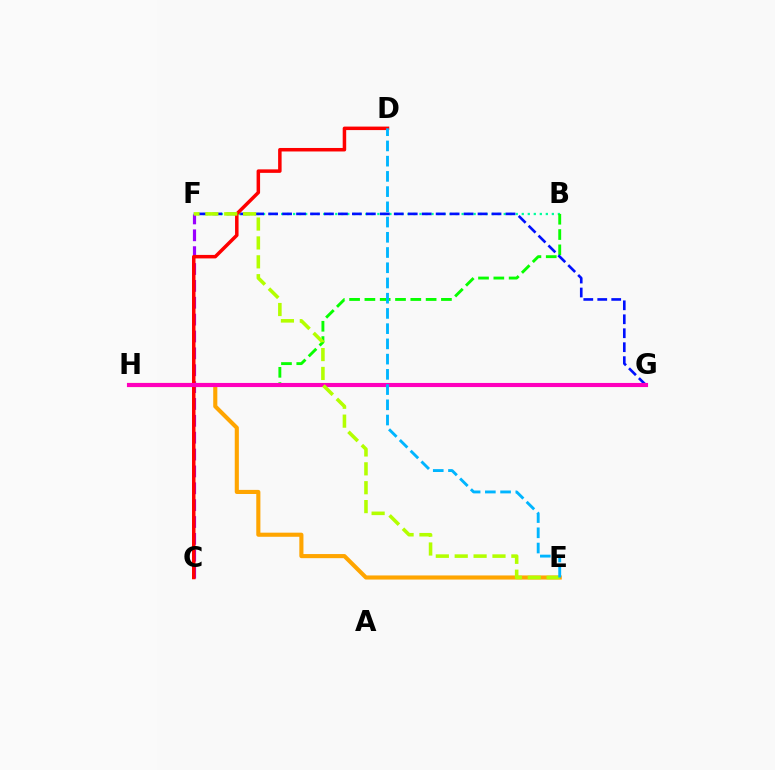{('C', 'F'): [{'color': '#9b00ff', 'line_style': 'dashed', 'thickness': 2.29}], ('B', 'F'): [{'color': '#00ff9d', 'line_style': 'dotted', 'thickness': 1.63}], ('B', 'H'): [{'color': '#08ff00', 'line_style': 'dashed', 'thickness': 2.08}], ('F', 'G'): [{'color': '#0010ff', 'line_style': 'dashed', 'thickness': 1.9}], ('E', 'H'): [{'color': '#ffa500', 'line_style': 'solid', 'thickness': 2.96}], ('C', 'D'): [{'color': '#ff0000', 'line_style': 'solid', 'thickness': 2.52}], ('G', 'H'): [{'color': '#ff00bd', 'line_style': 'solid', 'thickness': 2.96}], ('E', 'F'): [{'color': '#b3ff00', 'line_style': 'dashed', 'thickness': 2.57}], ('D', 'E'): [{'color': '#00b5ff', 'line_style': 'dashed', 'thickness': 2.07}]}